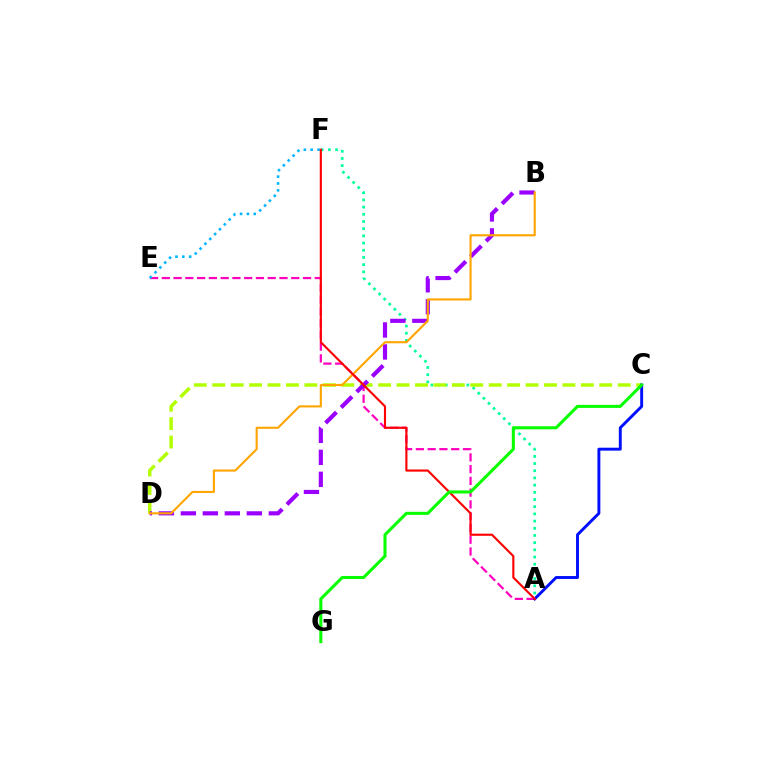{('A', 'E'): [{'color': '#ff00bd', 'line_style': 'dashed', 'thickness': 1.6}], ('E', 'F'): [{'color': '#00b5ff', 'line_style': 'dotted', 'thickness': 1.86}], ('A', 'F'): [{'color': '#00ff9d', 'line_style': 'dotted', 'thickness': 1.95}, {'color': '#ff0000', 'line_style': 'solid', 'thickness': 1.54}], ('C', 'D'): [{'color': '#b3ff00', 'line_style': 'dashed', 'thickness': 2.5}], ('A', 'C'): [{'color': '#0010ff', 'line_style': 'solid', 'thickness': 2.11}], ('B', 'D'): [{'color': '#9b00ff', 'line_style': 'dashed', 'thickness': 2.99}, {'color': '#ffa500', 'line_style': 'solid', 'thickness': 1.52}], ('C', 'G'): [{'color': '#08ff00', 'line_style': 'solid', 'thickness': 2.2}]}